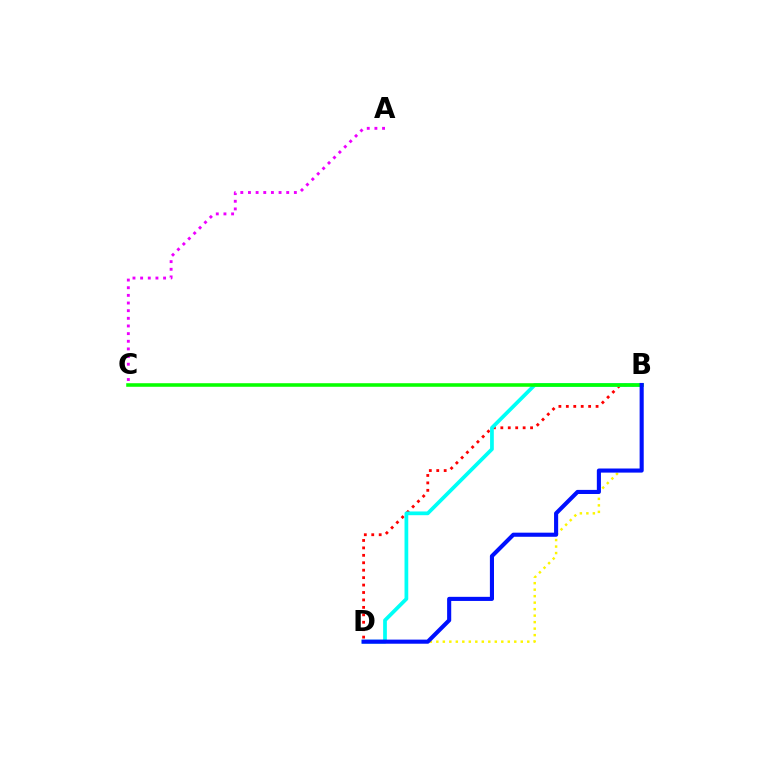{('A', 'C'): [{'color': '#ee00ff', 'line_style': 'dotted', 'thickness': 2.08}], ('B', 'D'): [{'color': '#ff0000', 'line_style': 'dotted', 'thickness': 2.02}, {'color': '#fcf500', 'line_style': 'dotted', 'thickness': 1.76}, {'color': '#00fff6', 'line_style': 'solid', 'thickness': 2.69}, {'color': '#0010ff', 'line_style': 'solid', 'thickness': 2.95}], ('B', 'C'): [{'color': '#08ff00', 'line_style': 'solid', 'thickness': 2.57}]}